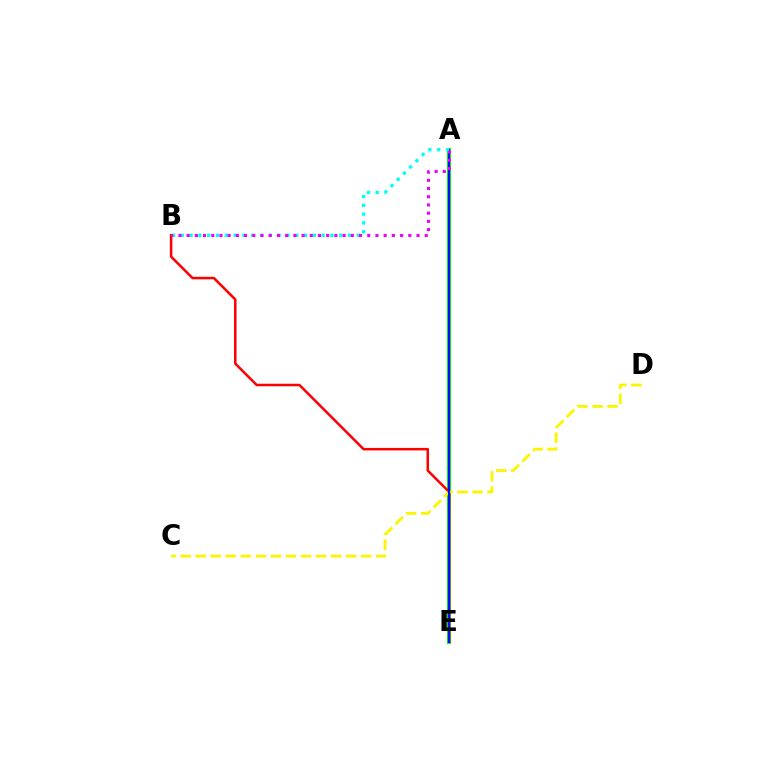{('A', 'E'): [{'color': '#08ff00', 'line_style': 'solid', 'thickness': 2.91}, {'color': '#0010ff', 'line_style': 'solid', 'thickness': 1.56}], ('B', 'E'): [{'color': '#ff0000', 'line_style': 'solid', 'thickness': 1.82}], ('C', 'D'): [{'color': '#fcf500', 'line_style': 'dashed', 'thickness': 2.04}], ('A', 'B'): [{'color': '#00fff6', 'line_style': 'dotted', 'thickness': 2.39}, {'color': '#ee00ff', 'line_style': 'dotted', 'thickness': 2.23}]}